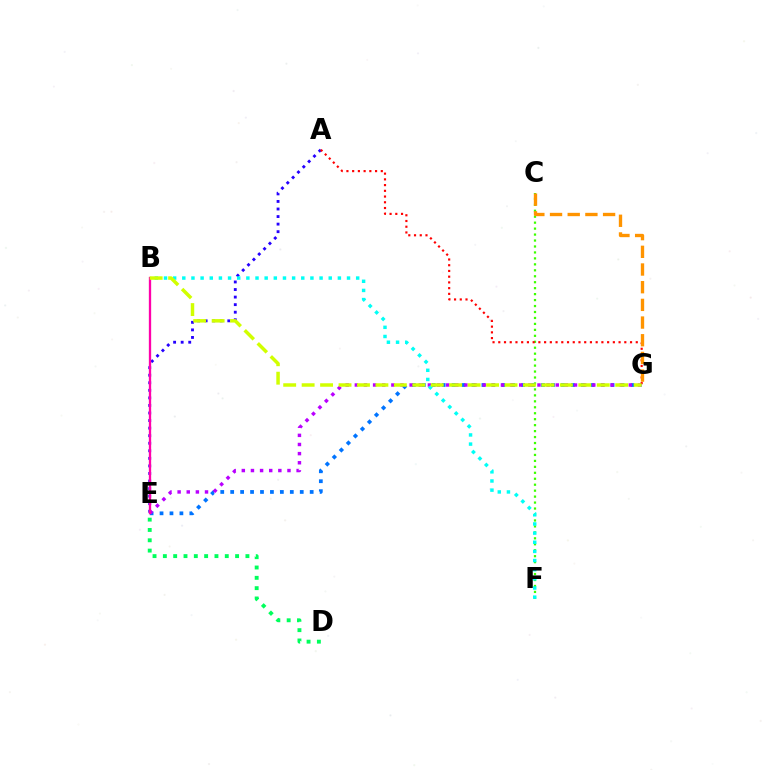{('C', 'F'): [{'color': '#3dff00', 'line_style': 'dotted', 'thickness': 1.62}], ('A', 'E'): [{'color': '#2500ff', 'line_style': 'dotted', 'thickness': 2.05}], ('E', 'G'): [{'color': '#0074ff', 'line_style': 'dotted', 'thickness': 2.7}, {'color': '#b900ff', 'line_style': 'dotted', 'thickness': 2.48}], ('A', 'G'): [{'color': '#ff0000', 'line_style': 'dotted', 'thickness': 1.56}], ('B', 'F'): [{'color': '#00fff6', 'line_style': 'dotted', 'thickness': 2.49}], ('C', 'G'): [{'color': '#ff9400', 'line_style': 'dashed', 'thickness': 2.4}], ('B', 'E'): [{'color': '#ff00ac', 'line_style': 'solid', 'thickness': 1.67}], ('B', 'G'): [{'color': '#d1ff00', 'line_style': 'dashed', 'thickness': 2.51}], ('D', 'E'): [{'color': '#00ff5c', 'line_style': 'dotted', 'thickness': 2.8}]}